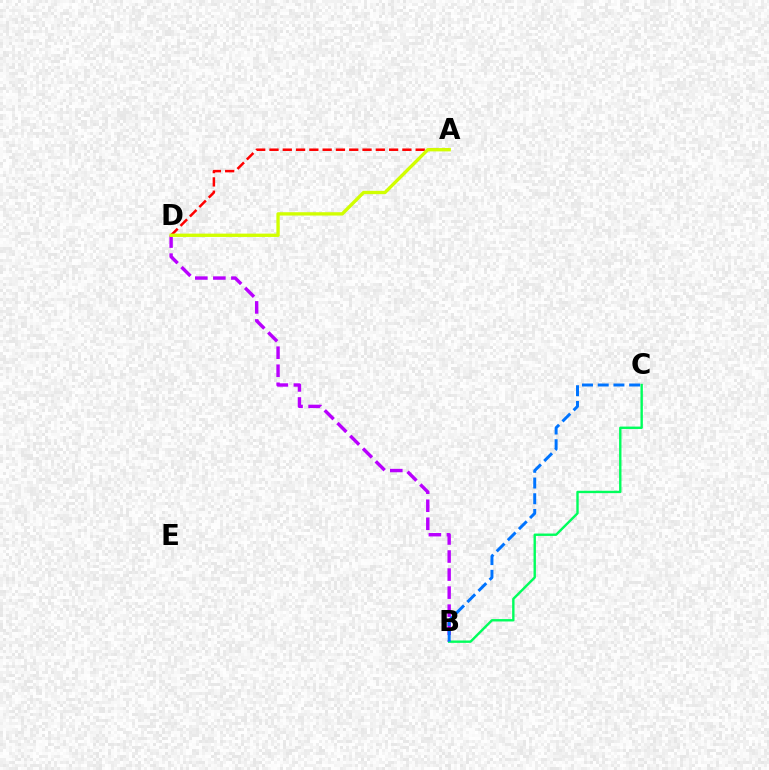{('A', 'D'): [{'color': '#ff0000', 'line_style': 'dashed', 'thickness': 1.81}, {'color': '#d1ff00', 'line_style': 'solid', 'thickness': 2.4}], ('B', 'D'): [{'color': '#b900ff', 'line_style': 'dashed', 'thickness': 2.45}], ('B', 'C'): [{'color': '#00ff5c', 'line_style': 'solid', 'thickness': 1.72}, {'color': '#0074ff', 'line_style': 'dashed', 'thickness': 2.14}]}